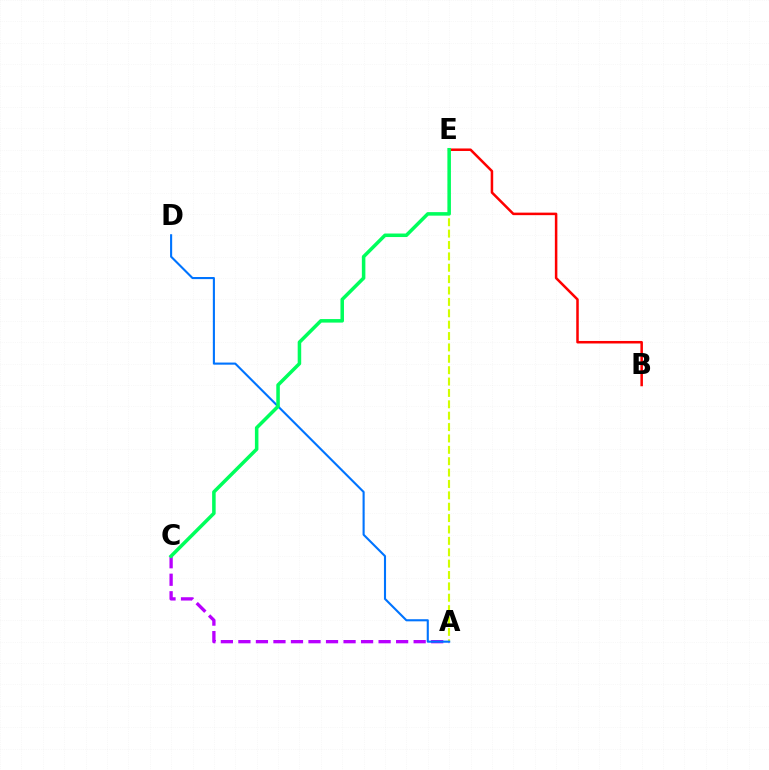{('A', 'C'): [{'color': '#b900ff', 'line_style': 'dashed', 'thickness': 2.38}], ('A', 'E'): [{'color': '#d1ff00', 'line_style': 'dashed', 'thickness': 1.55}], ('A', 'D'): [{'color': '#0074ff', 'line_style': 'solid', 'thickness': 1.52}], ('B', 'E'): [{'color': '#ff0000', 'line_style': 'solid', 'thickness': 1.81}], ('C', 'E'): [{'color': '#00ff5c', 'line_style': 'solid', 'thickness': 2.54}]}